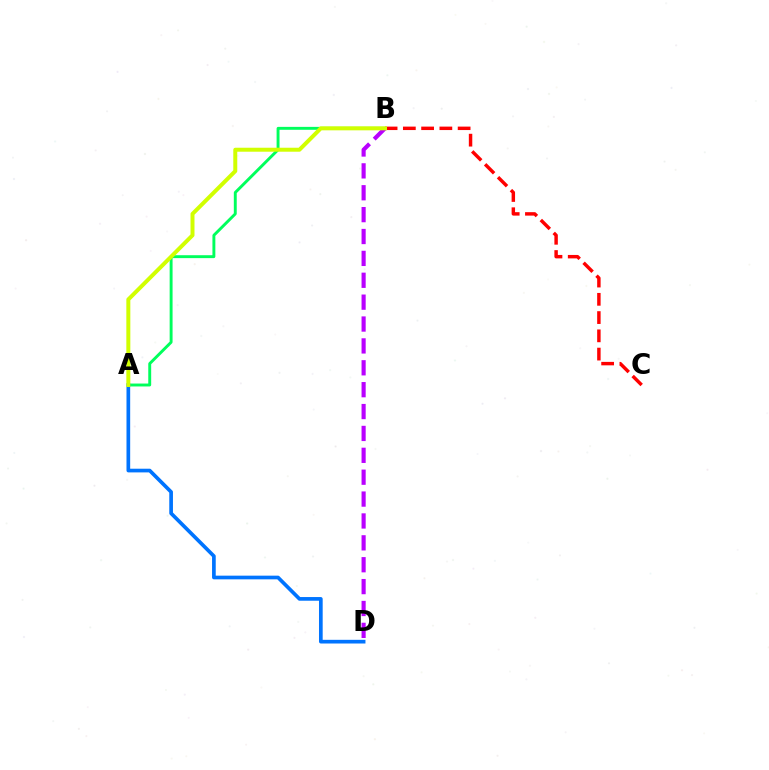{('A', 'B'): [{'color': '#00ff5c', 'line_style': 'solid', 'thickness': 2.1}, {'color': '#d1ff00', 'line_style': 'solid', 'thickness': 2.87}], ('B', 'C'): [{'color': '#ff0000', 'line_style': 'dashed', 'thickness': 2.48}], ('A', 'D'): [{'color': '#0074ff', 'line_style': 'solid', 'thickness': 2.65}], ('B', 'D'): [{'color': '#b900ff', 'line_style': 'dashed', 'thickness': 2.97}]}